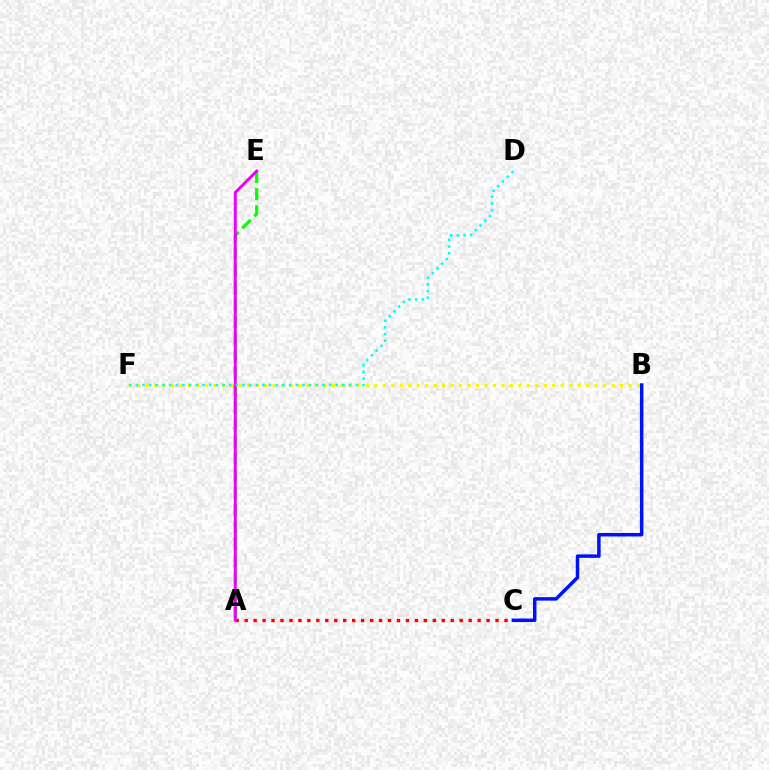{('A', 'C'): [{'color': '#ff0000', 'line_style': 'dotted', 'thickness': 2.43}], ('B', 'F'): [{'color': '#fcf500', 'line_style': 'dotted', 'thickness': 2.3}], ('A', 'E'): [{'color': '#08ff00', 'line_style': 'dashed', 'thickness': 2.32}, {'color': '#ee00ff', 'line_style': 'solid', 'thickness': 2.13}], ('D', 'F'): [{'color': '#00fff6', 'line_style': 'dotted', 'thickness': 1.81}], ('B', 'C'): [{'color': '#0010ff', 'line_style': 'solid', 'thickness': 2.5}]}